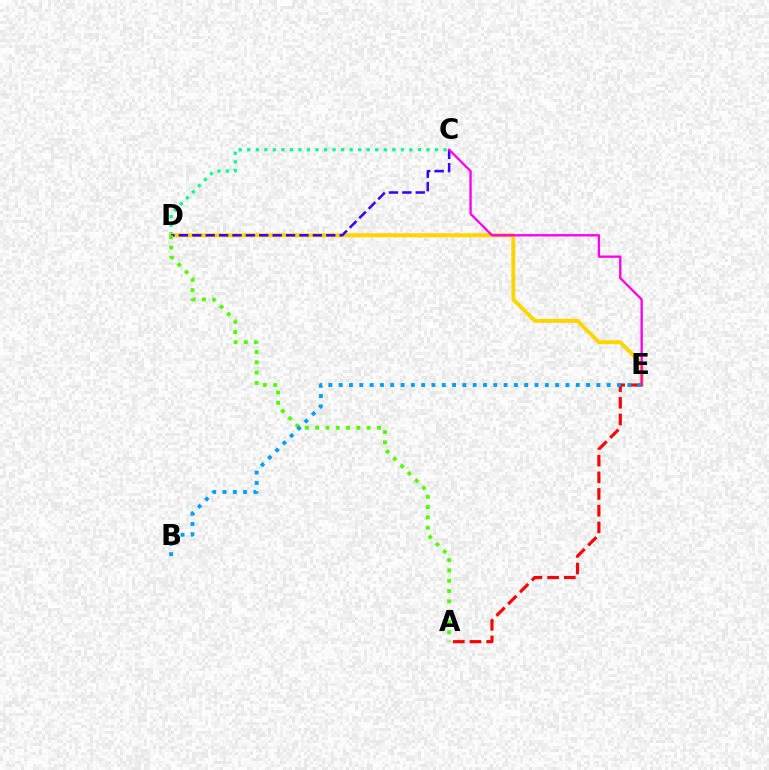{('C', 'D'): [{'color': '#00ff86', 'line_style': 'dotted', 'thickness': 2.32}, {'color': '#3700ff', 'line_style': 'dashed', 'thickness': 1.82}], ('D', 'E'): [{'color': '#ffd500', 'line_style': 'solid', 'thickness': 2.87}], ('A', 'E'): [{'color': '#ff0000', 'line_style': 'dashed', 'thickness': 2.27}], ('A', 'D'): [{'color': '#4fff00', 'line_style': 'dotted', 'thickness': 2.8}], ('B', 'E'): [{'color': '#009eff', 'line_style': 'dotted', 'thickness': 2.8}], ('C', 'E'): [{'color': '#ff00ed', 'line_style': 'solid', 'thickness': 1.69}]}